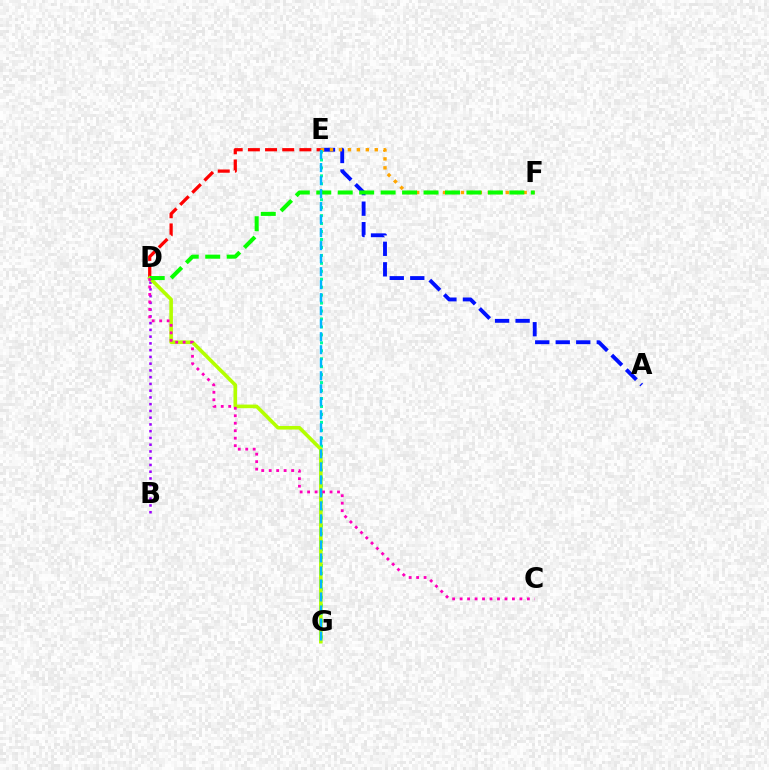{('A', 'E'): [{'color': '#0010ff', 'line_style': 'dashed', 'thickness': 2.79}], ('D', 'E'): [{'color': '#ff0000', 'line_style': 'dashed', 'thickness': 2.33}], ('E', 'F'): [{'color': '#ffa500', 'line_style': 'dotted', 'thickness': 2.43}], ('E', 'G'): [{'color': '#00ff9d', 'line_style': 'dotted', 'thickness': 2.16}, {'color': '#00b5ff', 'line_style': 'dashed', 'thickness': 1.77}], ('B', 'D'): [{'color': '#9b00ff', 'line_style': 'dotted', 'thickness': 1.83}], ('D', 'G'): [{'color': '#b3ff00', 'line_style': 'solid', 'thickness': 2.6}], ('D', 'F'): [{'color': '#08ff00', 'line_style': 'dashed', 'thickness': 2.91}], ('C', 'D'): [{'color': '#ff00bd', 'line_style': 'dotted', 'thickness': 2.03}]}